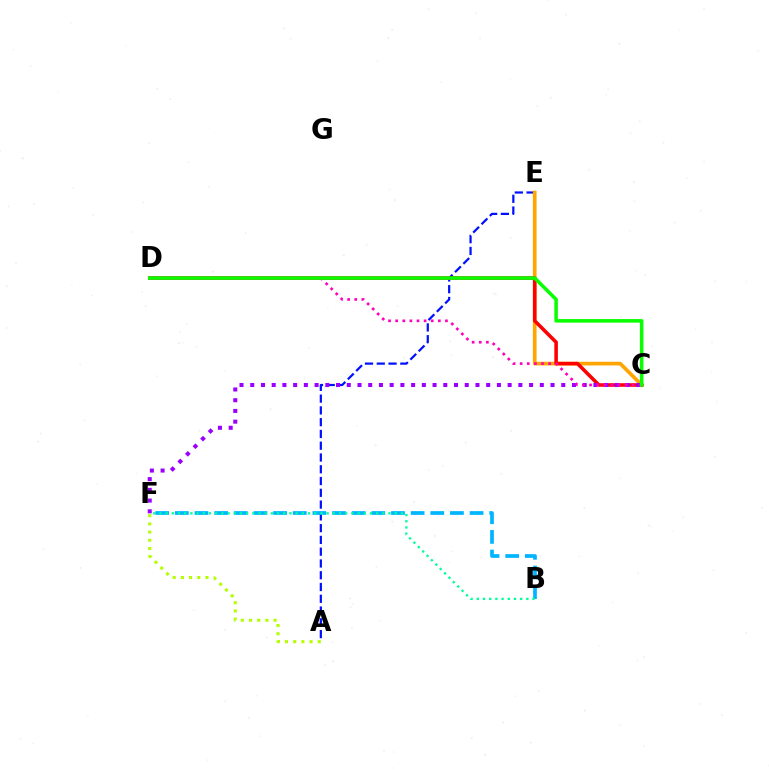{('A', 'E'): [{'color': '#0010ff', 'line_style': 'dashed', 'thickness': 1.6}], ('C', 'E'): [{'color': '#ffa500', 'line_style': 'solid', 'thickness': 2.65}], ('C', 'D'): [{'color': '#ff0000', 'line_style': 'solid', 'thickness': 2.57}, {'color': '#ff00bd', 'line_style': 'dotted', 'thickness': 1.93}, {'color': '#08ff00', 'line_style': 'solid', 'thickness': 2.54}], ('C', 'F'): [{'color': '#9b00ff', 'line_style': 'dotted', 'thickness': 2.91}], ('B', 'F'): [{'color': '#00b5ff', 'line_style': 'dashed', 'thickness': 2.67}, {'color': '#00ff9d', 'line_style': 'dotted', 'thickness': 1.68}], ('A', 'F'): [{'color': '#b3ff00', 'line_style': 'dotted', 'thickness': 2.23}]}